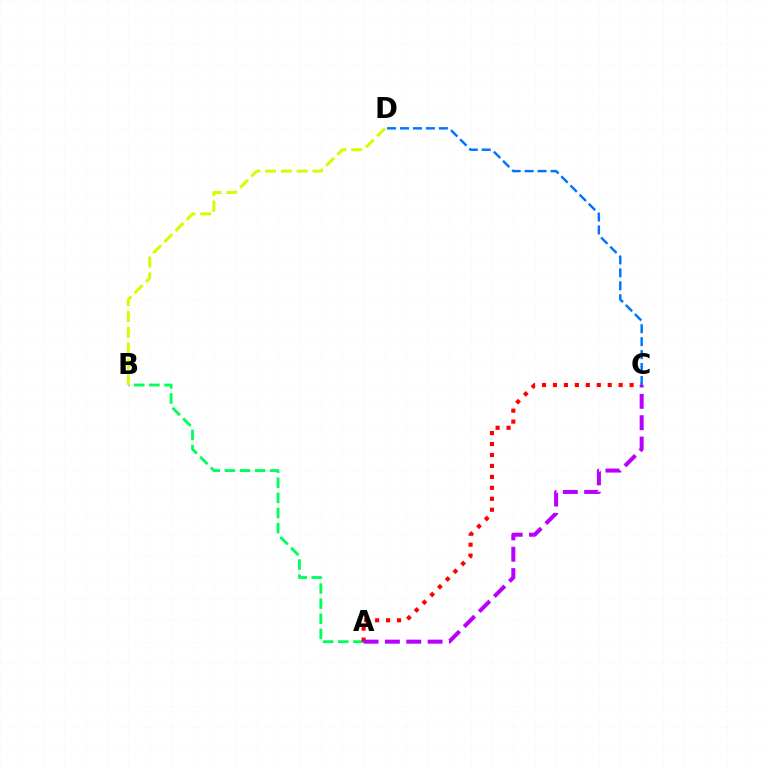{('A', 'B'): [{'color': '#00ff5c', 'line_style': 'dashed', 'thickness': 2.05}], ('B', 'D'): [{'color': '#d1ff00', 'line_style': 'dashed', 'thickness': 2.15}], ('A', 'C'): [{'color': '#ff0000', 'line_style': 'dotted', 'thickness': 2.98}, {'color': '#b900ff', 'line_style': 'dashed', 'thickness': 2.9}], ('C', 'D'): [{'color': '#0074ff', 'line_style': 'dashed', 'thickness': 1.76}]}